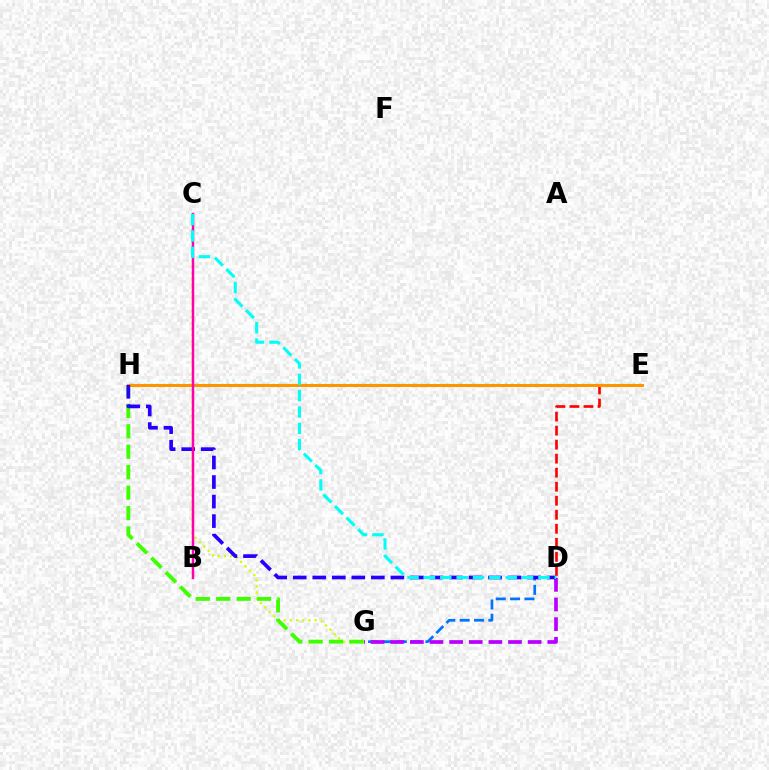{('C', 'G'): [{'color': '#d1ff00', 'line_style': 'dotted', 'thickness': 1.68}], ('D', 'G'): [{'color': '#0074ff', 'line_style': 'dashed', 'thickness': 1.95}, {'color': '#b900ff', 'line_style': 'dashed', 'thickness': 2.67}], ('G', 'H'): [{'color': '#3dff00', 'line_style': 'dashed', 'thickness': 2.78}], ('D', 'E'): [{'color': '#ff0000', 'line_style': 'dashed', 'thickness': 1.91}], ('E', 'H'): [{'color': '#00ff5c', 'line_style': 'dotted', 'thickness': 1.75}, {'color': '#ff9400', 'line_style': 'solid', 'thickness': 2.15}], ('D', 'H'): [{'color': '#2500ff', 'line_style': 'dashed', 'thickness': 2.65}], ('B', 'C'): [{'color': '#ff00ac', 'line_style': 'solid', 'thickness': 1.77}], ('C', 'D'): [{'color': '#00fff6', 'line_style': 'dashed', 'thickness': 2.22}]}